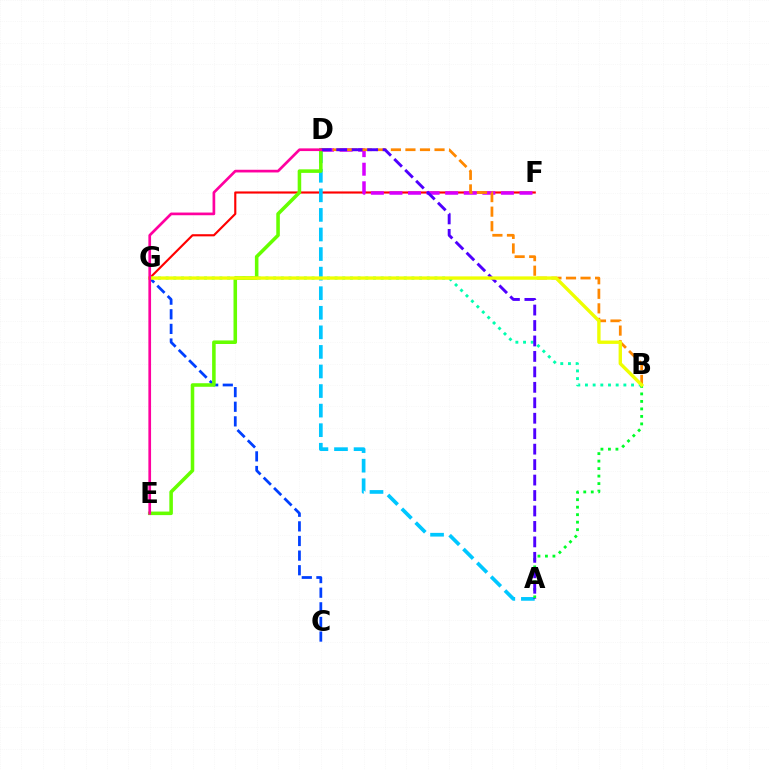{('F', 'G'): [{'color': '#ff0000', 'line_style': 'solid', 'thickness': 1.54}], ('C', 'G'): [{'color': '#003fff', 'line_style': 'dashed', 'thickness': 1.99}], ('D', 'F'): [{'color': '#d600ff', 'line_style': 'dashed', 'thickness': 2.52}], ('B', 'G'): [{'color': '#00ffaf', 'line_style': 'dotted', 'thickness': 2.09}, {'color': '#eeff00', 'line_style': 'solid', 'thickness': 2.42}], ('B', 'D'): [{'color': '#ff8800', 'line_style': 'dashed', 'thickness': 1.98}], ('A', 'D'): [{'color': '#00c7ff', 'line_style': 'dashed', 'thickness': 2.66}, {'color': '#4f00ff', 'line_style': 'dashed', 'thickness': 2.1}], ('D', 'E'): [{'color': '#66ff00', 'line_style': 'solid', 'thickness': 2.56}, {'color': '#ff00a0', 'line_style': 'solid', 'thickness': 1.94}], ('A', 'B'): [{'color': '#00ff27', 'line_style': 'dotted', 'thickness': 2.04}]}